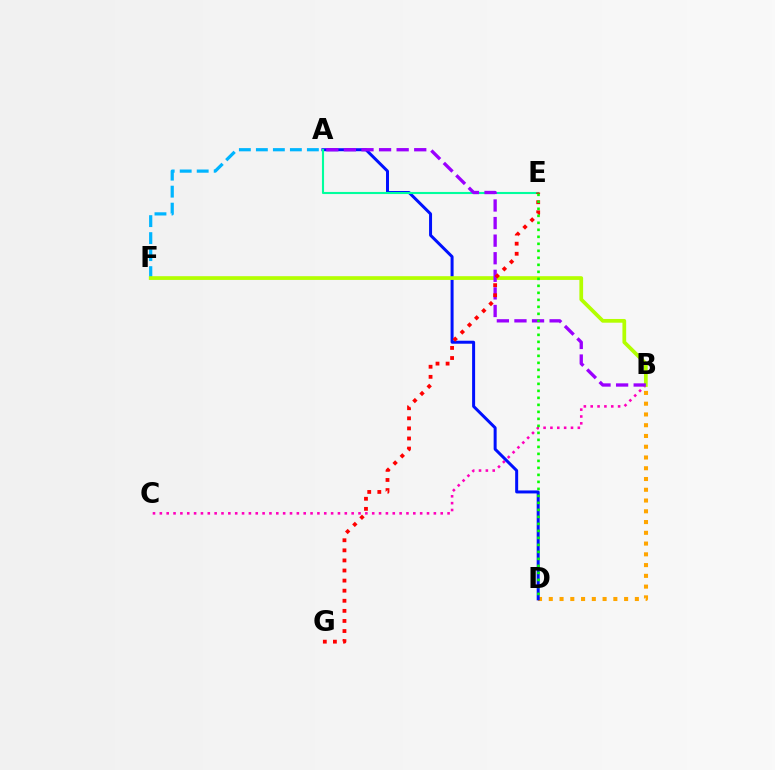{('B', 'D'): [{'color': '#ffa500', 'line_style': 'dotted', 'thickness': 2.92}], ('B', 'C'): [{'color': '#ff00bd', 'line_style': 'dotted', 'thickness': 1.86}], ('A', 'F'): [{'color': '#00b5ff', 'line_style': 'dashed', 'thickness': 2.31}], ('A', 'D'): [{'color': '#0010ff', 'line_style': 'solid', 'thickness': 2.16}], ('A', 'E'): [{'color': '#00ff9d', 'line_style': 'solid', 'thickness': 1.52}], ('B', 'F'): [{'color': '#b3ff00', 'line_style': 'solid', 'thickness': 2.69}], ('A', 'B'): [{'color': '#9b00ff', 'line_style': 'dashed', 'thickness': 2.39}], ('E', 'G'): [{'color': '#ff0000', 'line_style': 'dotted', 'thickness': 2.74}], ('D', 'E'): [{'color': '#08ff00', 'line_style': 'dotted', 'thickness': 1.9}]}